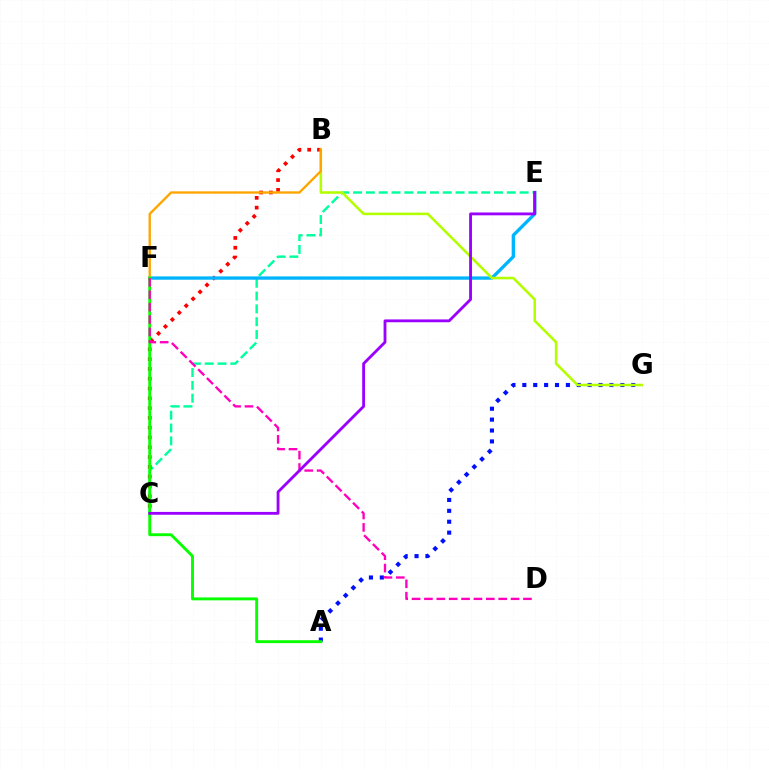{('A', 'G'): [{'color': '#0010ff', 'line_style': 'dotted', 'thickness': 2.96}], ('C', 'E'): [{'color': '#00ff9d', 'line_style': 'dashed', 'thickness': 1.74}, {'color': '#9b00ff', 'line_style': 'solid', 'thickness': 2.04}], ('B', 'C'): [{'color': '#ff0000', 'line_style': 'dotted', 'thickness': 2.66}], ('E', 'F'): [{'color': '#00b5ff', 'line_style': 'solid', 'thickness': 2.39}], ('B', 'G'): [{'color': '#b3ff00', 'line_style': 'solid', 'thickness': 1.84}], ('B', 'F'): [{'color': '#ffa500', 'line_style': 'solid', 'thickness': 1.7}], ('A', 'F'): [{'color': '#08ff00', 'line_style': 'solid', 'thickness': 2.08}], ('D', 'F'): [{'color': '#ff00bd', 'line_style': 'dashed', 'thickness': 1.68}]}